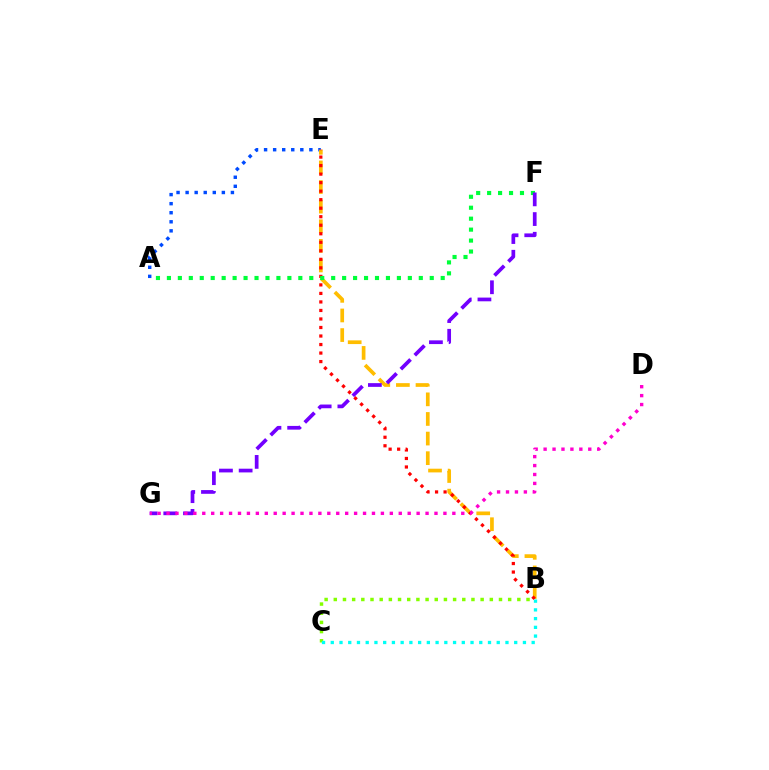{('A', 'E'): [{'color': '#004bff', 'line_style': 'dotted', 'thickness': 2.46}], ('B', 'E'): [{'color': '#ffbd00', 'line_style': 'dashed', 'thickness': 2.66}, {'color': '#ff0000', 'line_style': 'dotted', 'thickness': 2.32}], ('A', 'F'): [{'color': '#00ff39', 'line_style': 'dotted', 'thickness': 2.98}], ('B', 'C'): [{'color': '#84ff00', 'line_style': 'dotted', 'thickness': 2.49}, {'color': '#00fff6', 'line_style': 'dotted', 'thickness': 2.37}], ('F', 'G'): [{'color': '#7200ff', 'line_style': 'dashed', 'thickness': 2.67}], ('D', 'G'): [{'color': '#ff00cf', 'line_style': 'dotted', 'thickness': 2.43}]}